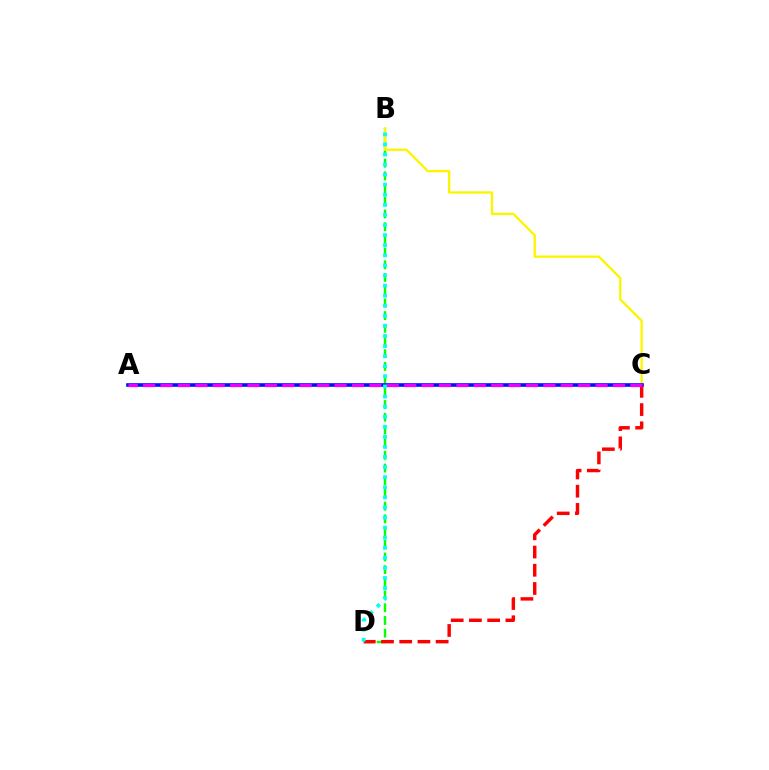{('B', 'D'): [{'color': '#08ff00', 'line_style': 'dashed', 'thickness': 1.73}, {'color': '#00fff6', 'line_style': 'dotted', 'thickness': 2.74}], ('B', 'C'): [{'color': '#fcf500', 'line_style': 'solid', 'thickness': 1.68}], ('C', 'D'): [{'color': '#ff0000', 'line_style': 'dashed', 'thickness': 2.48}], ('A', 'C'): [{'color': '#0010ff', 'line_style': 'solid', 'thickness': 2.61}, {'color': '#ee00ff', 'line_style': 'dashed', 'thickness': 2.36}]}